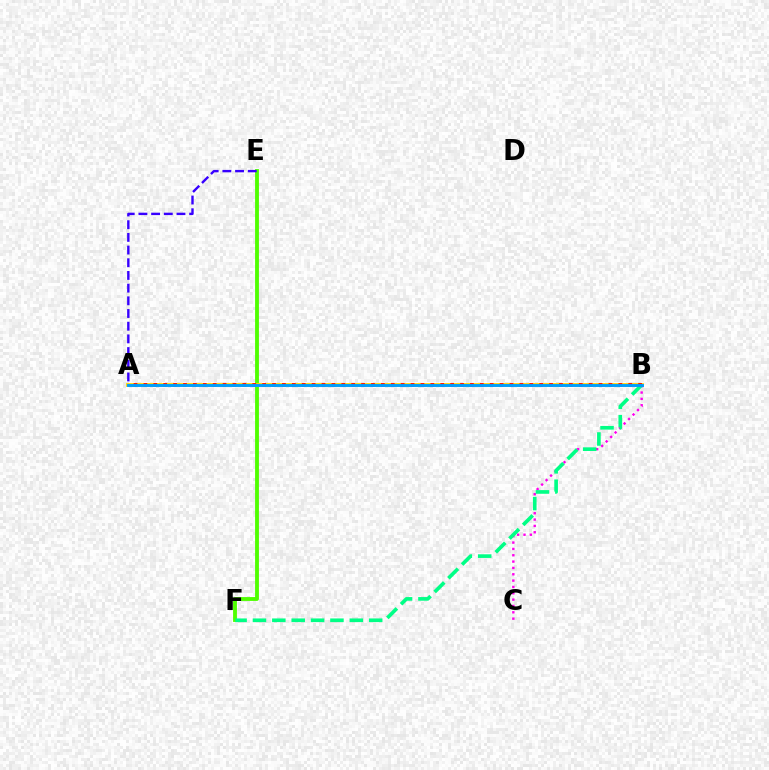{('E', 'F'): [{'color': '#4fff00', 'line_style': 'solid', 'thickness': 2.76}], ('B', 'C'): [{'color': '#ff00ed', 'line_style': 'dotted', 'thickness': 1.72}], ('A', 'B'): [{'color': '#ffd500', 'line_style': 'solid', 'thickness': 2.73}, {'color': '#ff0000', 'line_style': 'dotted', 'thickness': 2.69}, {'color': '#009eff', 'line_style': 'solid', 'thickness': 2.09}], ('B', 'F'): [{'color': '#00ff86', 'line_style': 'dashed', 'thickness': 2.63}], ('A', 'E'): [{'color': '#3700ff', 'line_style': 'dashed', 'thickness': 1.72}]}